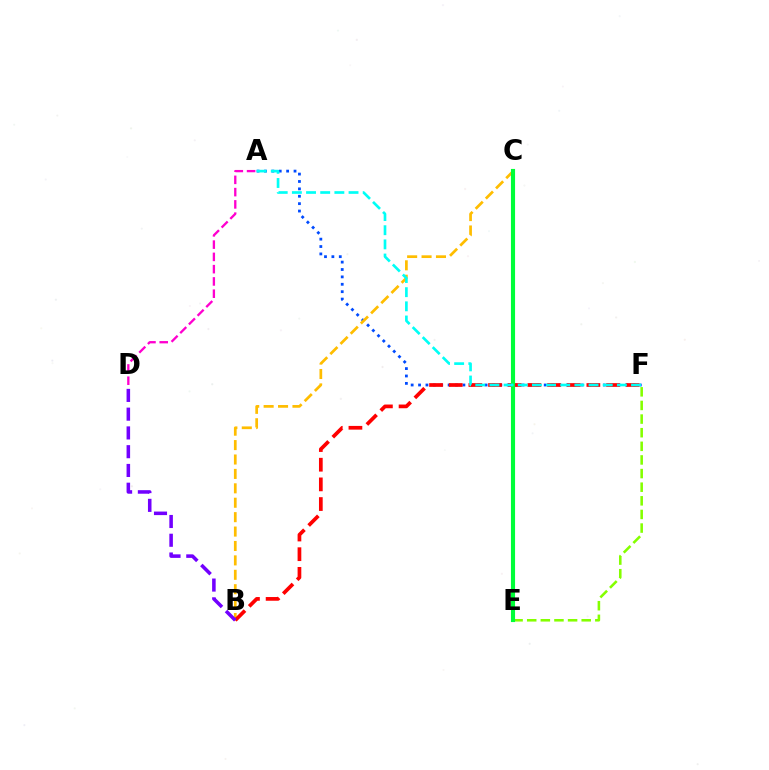{('A', 'F'): [{'color': '#004bff', 'line_style': 'dotted', 'thickness': 2.01}, {'color': '#00fff6', 'line_style': 'dashed', 'thickness': 1.92}], ('E', 'F'): [{'color': '#84ff00', 'line_style': 'dashed', 'thickness': 1.85}], ('B', 'C'): [{'color': '#ffbd00', 'line_style': 'dashed', 'thickness': 1.96}], ('B', 'F'): [{'color': '#ff0000', 'line_style': 'dashed', 'thickness': 2.67}], ('C', 'E'): [{'color': '#00ff39', 'line_style': 'solid', 'thickness': 2.97}], ('A', 'D'): [{'color': '#ff00cf', 'line_style': 'dashed', 'thickness': 1.67}], ('B', 'D'): [{'color': '#7200ff', 'line_style': 'dashed', 'thickness': 2.55}]}